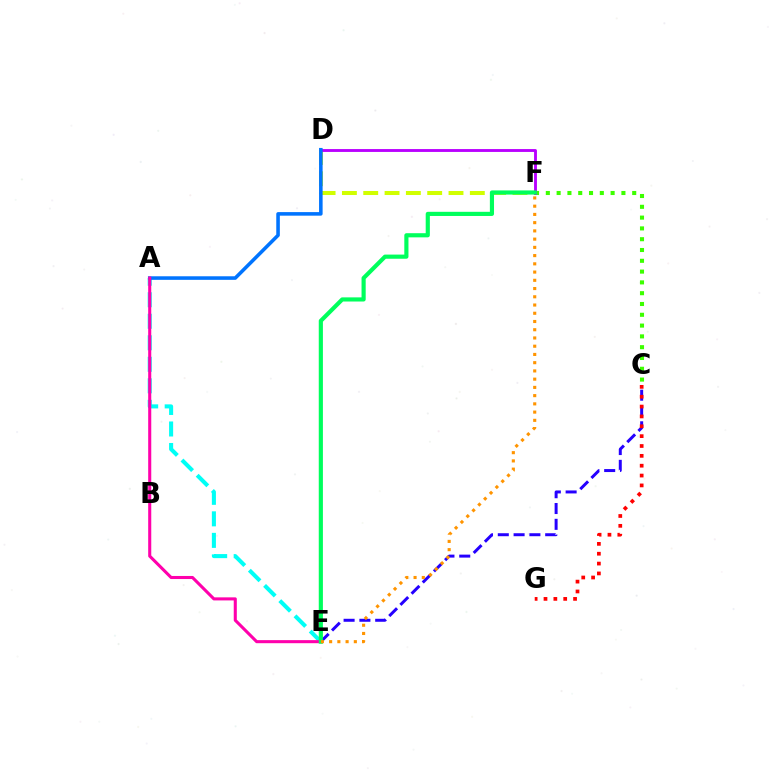{('C', 'E'): [{'color': '#2500ff', 'line_style': 'dashed', 'thickness': 2.15}], ('C', 'F'): [{'color': '#3dff00', 'line_style': 'dotted', 'thickness': 2.93}], ('D', 'F'): [{'color': '#d1ff00', 'line_style': 'dashed', 'thickness': 2.9}, {'color': '#b900ff', 'line_style': 'solid', 'thickness': 2.06}], ('A', 'E'): [{'color': '#00fff6', 'line_style': 'dashed', 'thickness': 2.92}, {'color': '#ff00ac', 'line_style': 'solid', 'thickness': 2.21}], ('A', 'D'): [{'color': '#0074ff', 'line_style': 'solid', 'thickness': 2.57}], ('C', 'G'): [{'color': '#ff0000', 'line_style': 'dotted', 'thickness': 2.68}], ('E', 'F'): [{'color': '#00ff5c', 'line_style': 'solid', 'thickness': 2.99}, {'color': '#ff9400', 'line_style': 'dotted', 'thickness': 2.24}]}